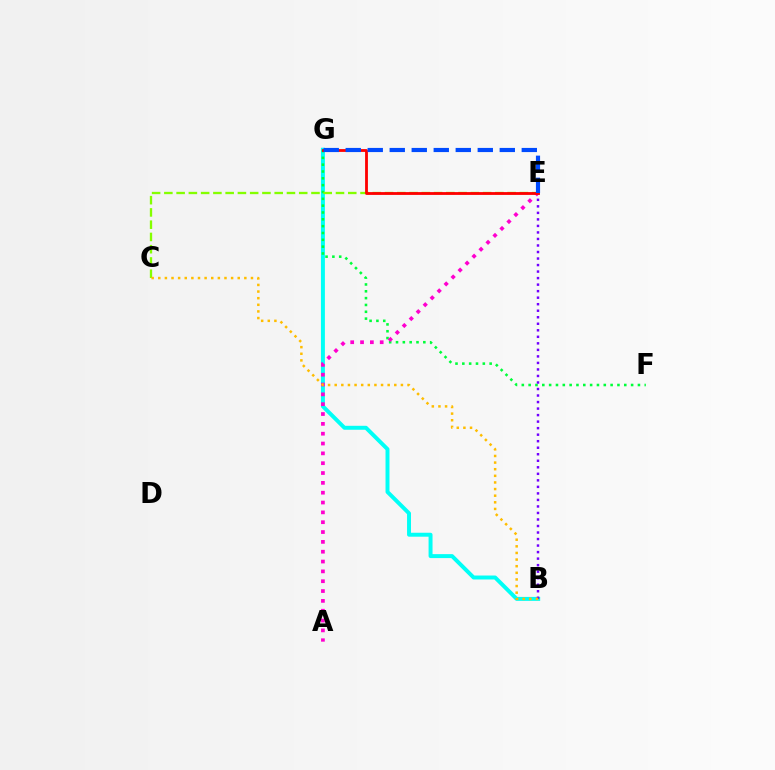{('B', 'G'): [{'color': '#00fff6', 'line_style': 'solid', 'thickness': 2.85}], ('F', 'G'): [{'color': '#00ff39', 'line_style': 'dotted', 'thickness': 1.86}], ('C', 'E'): [{'color': '#84ff00', 'line_style': 'dashed', 'thickness': 1.67}], ('A', 'E'): [{'color': '#ff00cf', 'line_style': 'dotted', 'thickness': 2.67}], ('B', 'E'): [{'color': '#7200ff', 'line_style': 'dotted', 'thickness': 1.77}], ('B', 'C'): [{'color': '#ffbd00', 'line_style': 'dotted', 'thickness': 1.8}], ('E', 'G'): [{'color': '#ff0000', 'line_style': 'solid', 'thickness': 2.03}, {'color': '#004bff', 'line_style': 'dashed', 'thickness': 2.99}]}